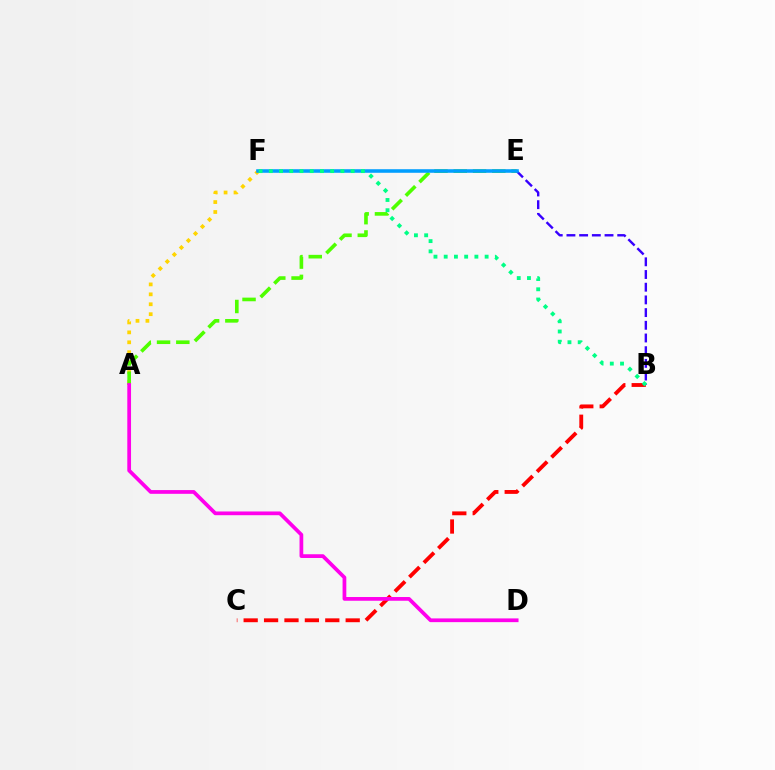{('A', 'F'): [{'color': '#ffd500', 'line_style': 'dotted', 'thickness': 2.7}], ('B', 'C'): [{'color': '#ff0000', 'line_style': 'dashed', 'thickness': 2.77}], ('A', 'E'): [{'color': '#4fff00', 'line_style': 'dashed', 'thickness': 2.62}], ('B', 'E'): [{'color': '#3700ff', 'line_style': 'dashed', 'thickness': 1.72}], ('A', 'D'): [{'color': '#ff00ed', 'line_style': 'solid', 'thickness': 2.69}], ('E', 'F'): [{'color': '#009eff', 'line_style': 'solid', 'thickness': 2.56}], ('B', 'F'): [{'color': '#00ff86', 'line_style': 'dotted', 'thickness': 2.78}]}